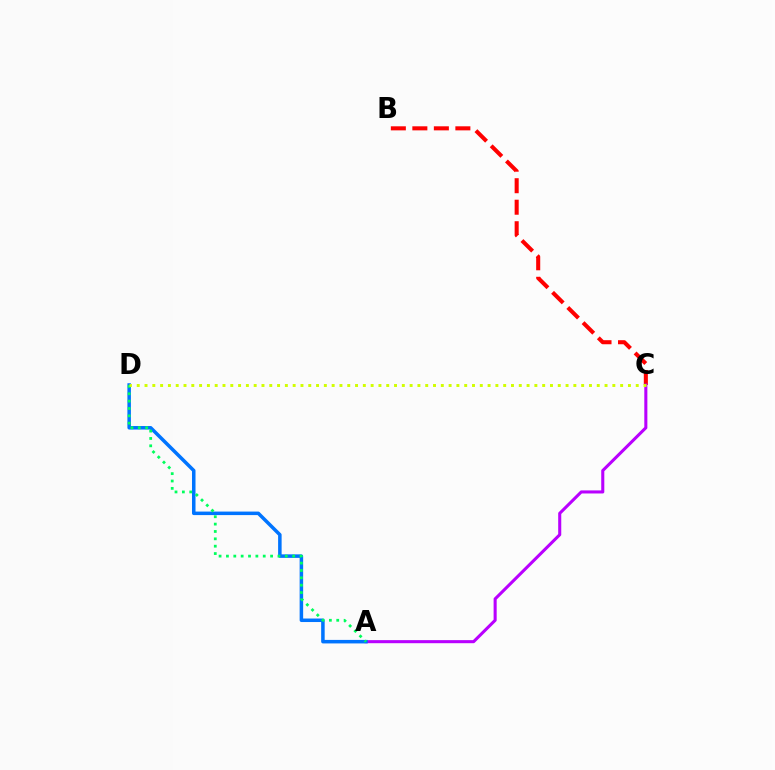{('B', 'C'): [{'color': '#ff0000', 'line_style': 'dashed', 'thickness': 2.92}], ('A', 'C'): [{'color': '#b900ff', 'line_style': 'solid', 'thickness': 2.21}], ('A', 'D'): [{'color': '#0074ff', 'line_style': 'solid', 'thickness': 2.53}, {'color': '#00ff5c', 'line_style': 'dotted', 'thickness': 2.0}], ('C', 'D'): [{'color': '#d1ff00', 'line_style': 'dotted', 'thickness': 2.12}]}